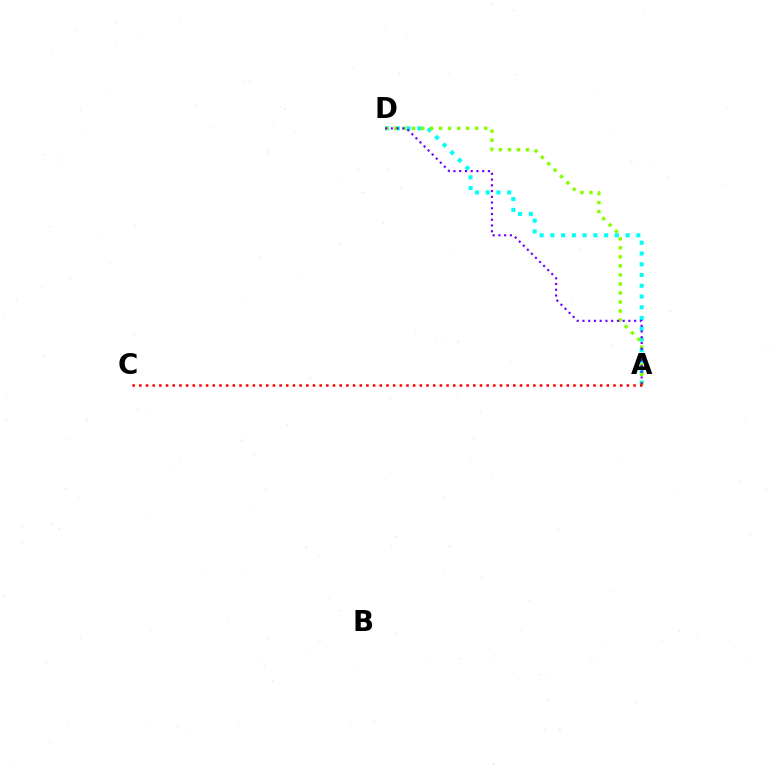{('A', 'D'): [{'color': '#00fff6', 'line_style': 'dotted', 'thickness': 2.92}, {'color': '#84ff00', 'line_style': 'dotted', 'thickness': 2.45}, {'color': '#7200ff', 'line_style': 'dotted', 'thickness': 1.56}], ('A', 'C'): [{'color': '#ff0000', 'line_style': 'dotted', 'thickness': 1.81}]}